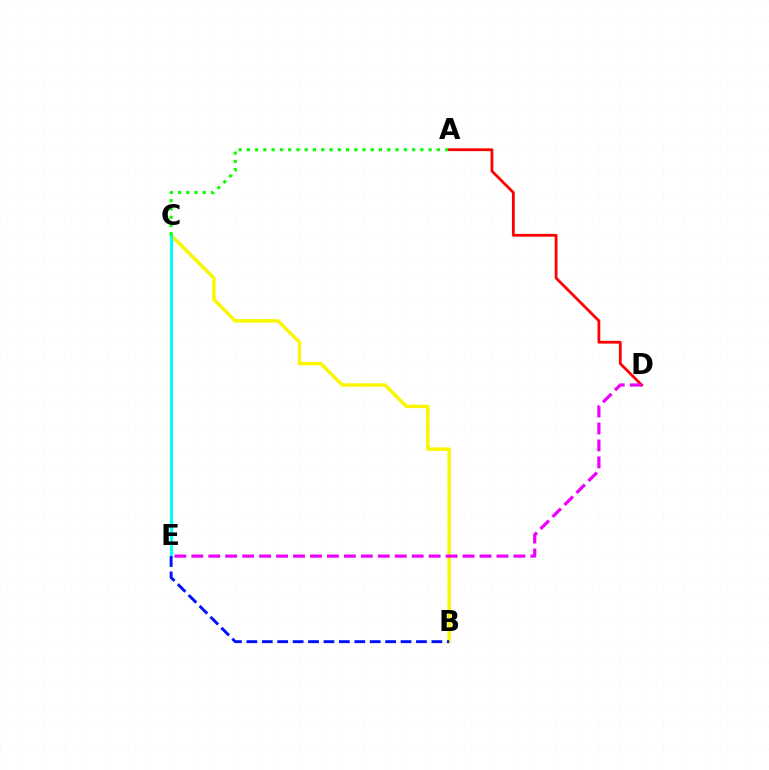{('B', 'C'): [{'color': '#fcf500', 'line_style': 'solid', 'thickness': 2.5}], ('A', 'D'): [{'color': '#ff0000', 'line_style': 'solid', 'thickness': 2.0}], ('C', 'E'): [{'color': '#00fff6', 'line_style': 'solid', 'thickness': 2.21}], ('D', 'E'): [{'color': '#ee00ff', 'line_style': 'dashed', 'thickness': 2.3}], ('A', 'C'): [{'color': '#08ff00', 'line_style': 'dotted', 'thickness': 2.24}], ('B', 'E'): [{'color': '#0010ff', 'line_style': 'dashed', 'thickness': 2.09}]}